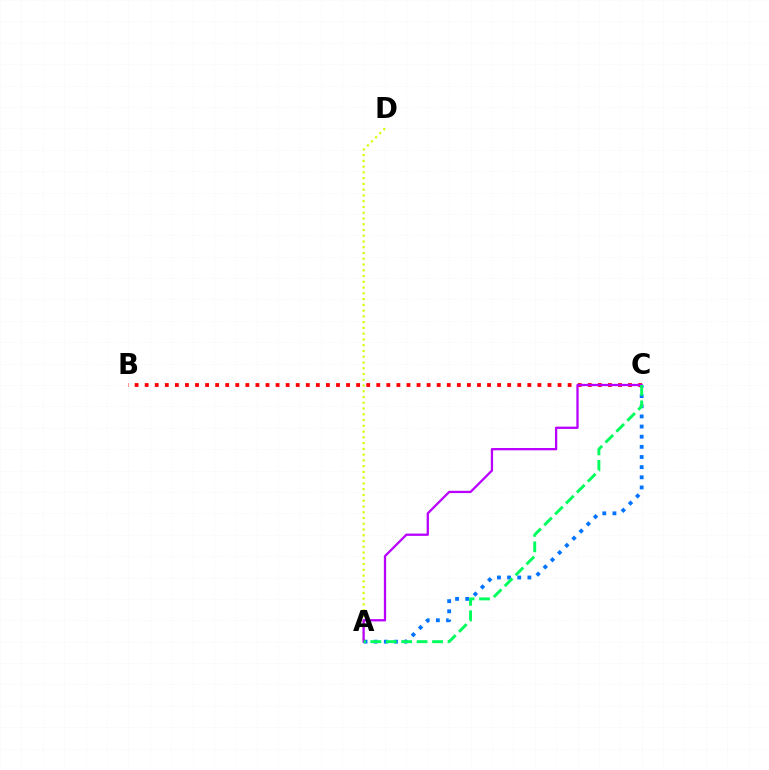{('A', 'D'): [{'color': '#d1ff00', 'line_style': 'dotted', 'thickness': 1.57}], ('A', 'C'): [{'color': '#0074ff', 'line_style': 'dotted', 'thickness': 2.76}, {'color': '#b900ff', 'line_style': 'solid', 'thickness': 1.65}, {'color': '#00ff5c', 'line_style': 'dashed', 'thickness': 2.1}], ('B', 'C'): [{'color': '#ff0000', 'line_style': 'dotted', 'thickness': 2.74}]}